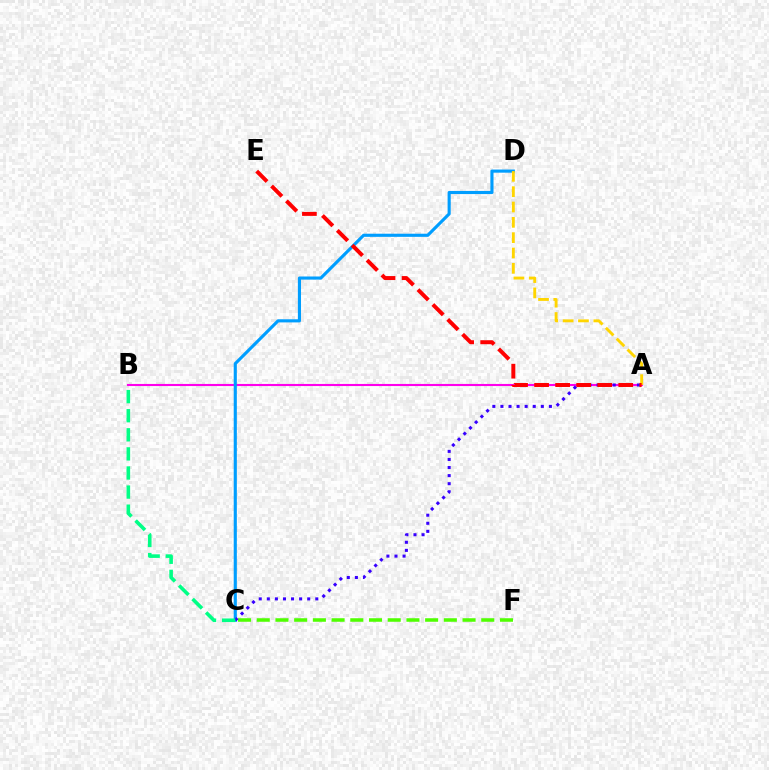{('A', 'B'): [{'color': '#ff00ed', 'line_style': 'solid', 'thickness': 1.52}], ('C', 'D'): [{'color': '#009eff', 'line_style': 'solid', 'thickness': 2.25}], ('A', 'D'): [{'color': '#ffd500', 'line_style': 'dashed', 'thickness': 2.08}], ('C', 'F'): [{'color': '#4fff00', 'line_style': 'dashed', 'thickness': 2.54}], ('A', 'C'): [{'color': '#3700ff', 'line_style': 'dotted', 'thickness': 2.19}], ('B', 'C'): [{'color': '#00ff86', 'line_style': 'dashed', 'thickness': 2.59}], ('A', 'E'): [{'color': '#ff0000', 'line_style': 'dashed', 'thickness': 2.86}]}